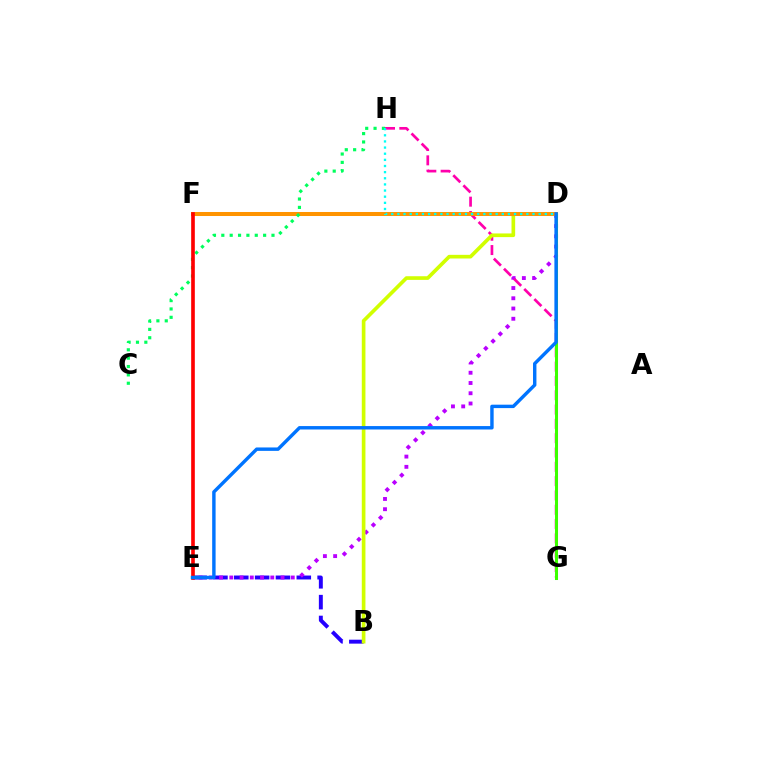{('B', 'E'): [{'color': '#2500ff', 'line_style': 'dashed', 'thickness': 2.83}], ('D', 'E'): [{'color': '#b900ff', 'line_style': 'dotted', 'thickness': 2.78}, {'color': '#0074ff', 'line_style': 'solid', 'thickness': 2.46}], ('G', 'H'): [{'color': '#ff00ac', 'line_style': 'dashed', 'thickness': 1.94}], ('B', 'D'): [{'color': '#d1ff00', 'line_style': 'solid', 'thickness': 2.64}], ('D', 'F'): [{'color': '#ff9400', 'line_style': 'solid', 'thickness': 2.89}], ('C', 'H'): [{'color': '#00ff5c', 'line_style': 'dotted', 'thickness': 2.27}], ('E', 'F'): [{'color': '#ff0000', 'line_style': 'solid', 'thickness': 2.63}], ('D', 'H'): [{'color': '#00fff6', 'line_style': 'dotted', 'thickness': 1.67}], ('D', 'G'): [{'color': '#3dff00', 'line_style': 'solid', 'thickness': 2.19}]}